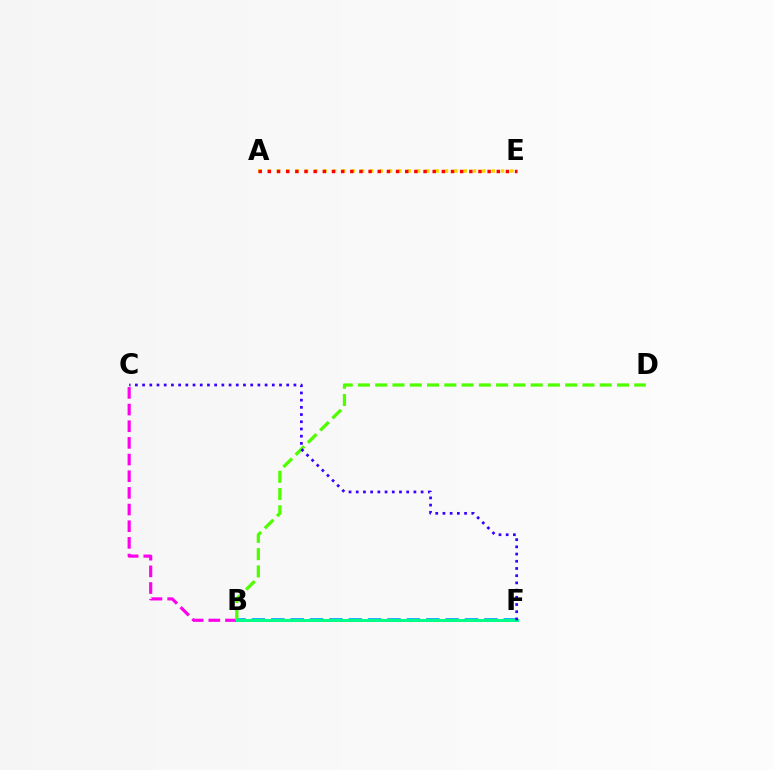{('B', 'C'): [{'color': '#ff00ed', 'line_style': 'dashed', 'thickness': 2.26}], ('A', 'E'): [{'color': '#ffd500', 'line_style': 'dotted', 'thickness': 2.54}, {'color': '#ff0000', 'line_style': 'dotted', 'thickness': 2.49}], ('B', 'F'): [{'color': '#009eff', 'line_style': 'dashed', 'thickness': 2.63}, {'color': '#00ff86', 'line_style': 'solid', 'thickness': 2.14}], ('B', 'D'): [{'color': '#4fff00', 'line_style': 'dashed', 'thickness': 2.35}], ('C', 'F'): [{'color': '#3700ff', 'line_style': 'dotted', 'thickness': 1.96}]}